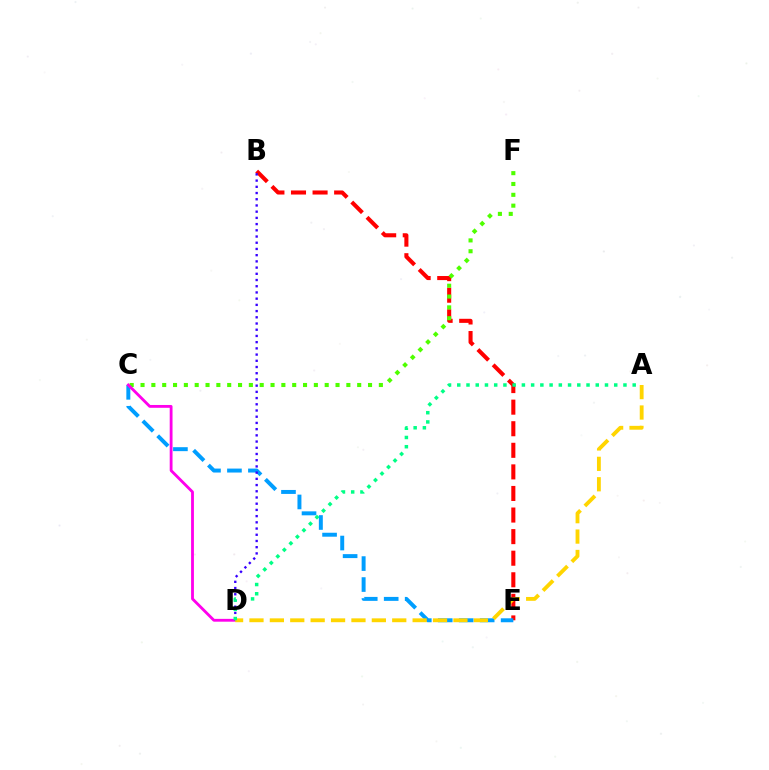{('B', 'E'): [{'color': '#ff0000', 'line_style': 'dashed', 'thickness': 2.93}], ('C', 'F'): [{'color': '#4fff00', 'line_style': 'dotted', 'thickness': 2.94}], ('C', 'E'): [{'color': '#009eff', 'line_style': 'dashed', 'thickness': 2.85}], ('C', 'D'): [{'color': '#ff00ed', 'line_style': 'solid', 'thickness': 2.03}], ('B', 'D'): [{'color': '#3700ff', 'line_style': 'dotted', 'thickness': 1.69}], ('A', 'D'): [{'color': '#ffd500', 'line_style': 'dashed', 'thickness': 2.77}, {'color': '#00ff86', 'line_style': 'dotted', 'thickness': 2.51}]}